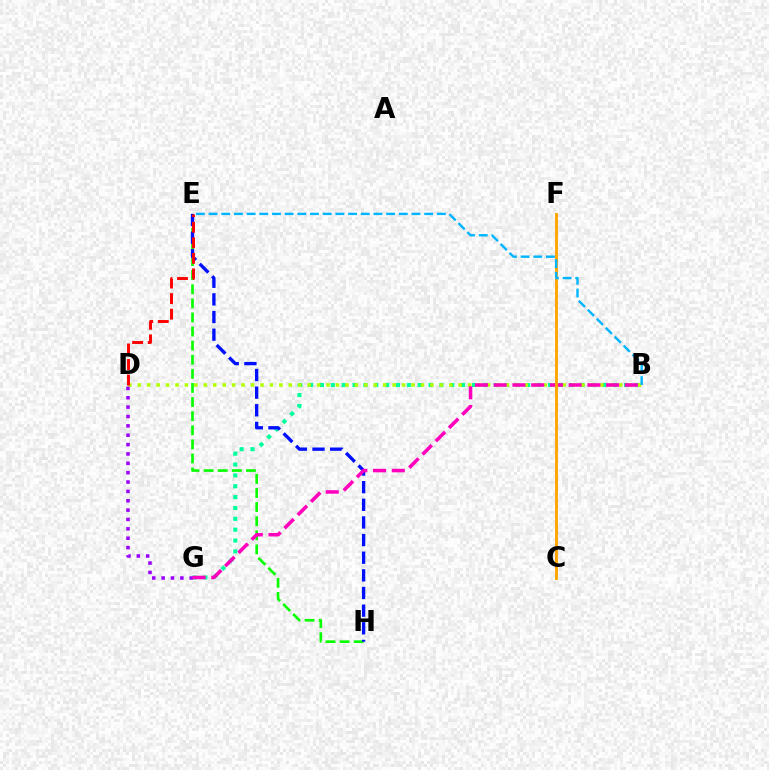{('E', 'H'): [{'color': '#08ff00', 'line_style': 'dashed', 'thickness': 1.92}, {'color': '#0010ff', 'line_style': 'dashed', 'thickness': 2.4}], ('B', 'G'): [{'color': '#00ff9d', 'line_style': 'dotted', 'thickness': 2.95}, {'color': '#ff00bd', 'line_style': 'dashed', 'thickness': 2.55}], ('B', 'D'): [{'color': '#b3ff00', 'line_style': 'dotted', 'thickness': 2.57}], ('D', 'G'): [{'color': '#9b00ff', 'line_style': 'dotted', 'thickness': 2.54}], ('D', 'E'): [{'color': '#ff0000', 'line_style': 'dashed', 'thickness': 2.11}], ('C', 'F'): [{'color': '#ffa500', 'line_style': 'solid', 'thickness': 2.08}], ('B', 'E'): [{'color': '#00b5ff', 'line_style': 'dashed', 'thickness': 1.72}]}